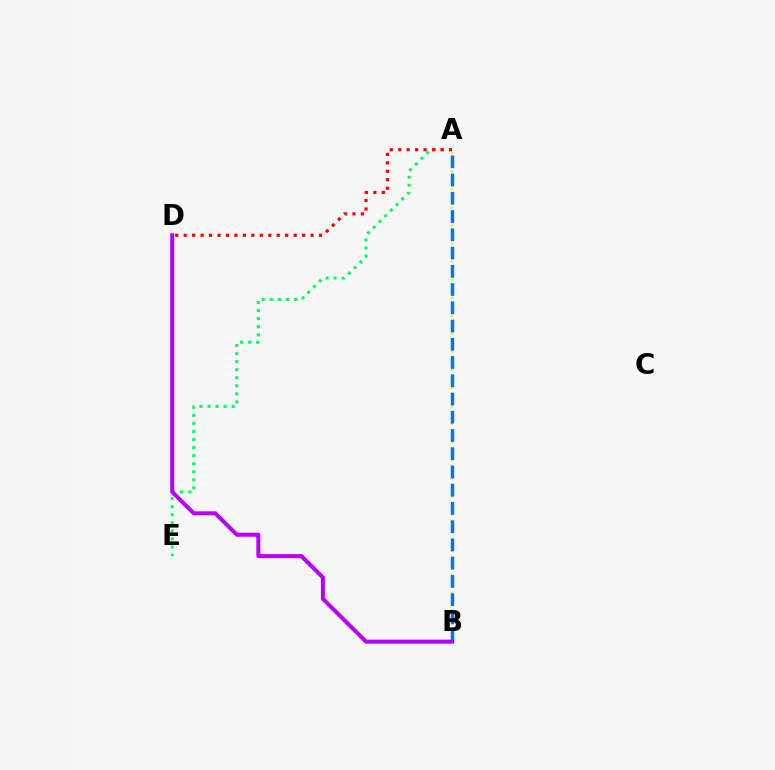{('A', 'E'): [{'color': '#00ff5c', 'line_style': 'dotted', 'thickness': 2.19}], ('A', 'D'): [{'color': '#ff0000', 'line_style': 'dotted', 'thickness': 2.3}], ('A', 'B'): [{'color': '#d1ff00', 'line_style': 'dotted', 'thickness': 1.64}, {'color': '#0074ff', 'line_style': 'dashed', 'thickness': 2.48}], ('B', 'D'): [{'color': '#b900ff', 'line_style': 'solid', 'thickness': 2.89}]}